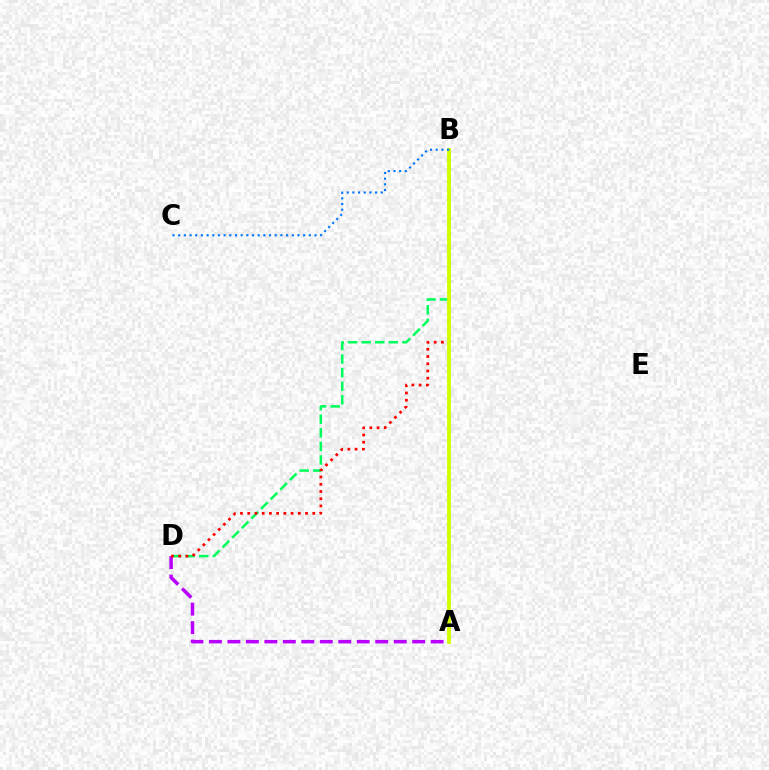{('B', 'D'): [{'color': '#00ff5c', 'line_style': 'dashed', 'thickness': 1.85}, {'color': '#ff0000', 'line_style': 'dotted', 'thickness': 1.96}], ('A', 'D'): [{'color': '#b900ff', 'line_style': 'dashed', 'thickness': 2.51}], ('A', 'B'): [{'color': '#d1ff00', 'line_style': 'solid', 'thickness': 2.77}], ('B', 'C'): [{'color': '#0074ff', 'line_style': 'dotted', 'thickness': 1.54}]}